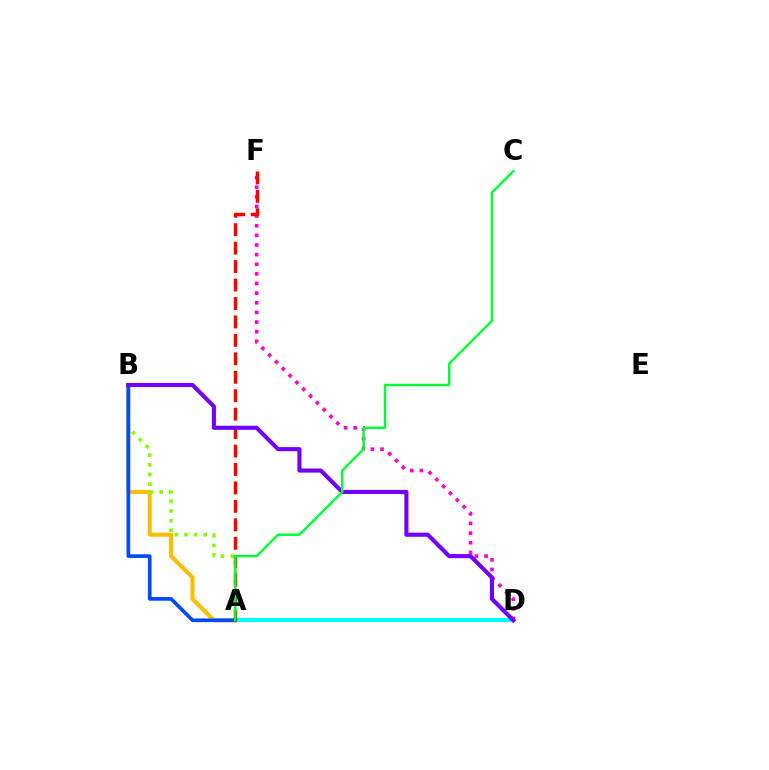{('A', 'D'): [{'color': '#00fff6', 'line_style': 'solid', 'thickness': 2.92}], ('D', 'F'): [{'color': '#ff00cf', 'line_style': 'dotted', 'thickness': 2.62}], ('A', 'B'): [{'color': '#ffbd00', 'line_style': 'solid', 'thickness': 2.94}, {'color': '#84ff00', 'line_style': 'dotted', 'thickness': 2.62}, {'color': '#004bff', 'line_style': 'solid', 'thickness': 2.66}], ('A', 'F'): [{'color': '#ff0000', 'line_style': 'dashed', 'thickness': 2.51}], ('B', 'D'): [{'color': '#7200ff', 'line_style': 'solid', 'thickness': 2.96}], ('A', 'C'): [{'color': '#00ff39', 'line_style': 'solid', 'thickness': 1.76}]}